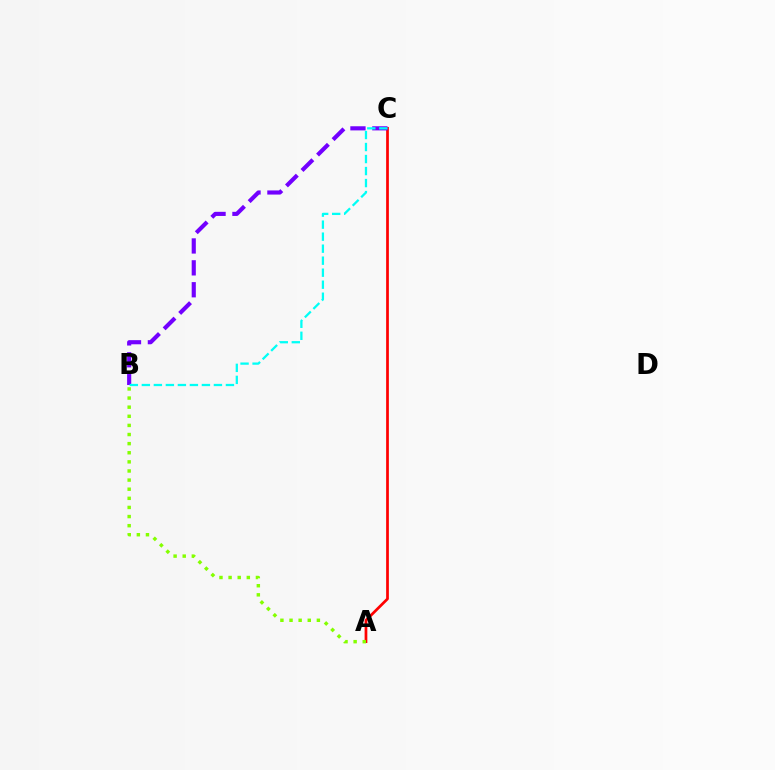{('A', 'C'): [{'color': '#ff0000', 'line_style': 'solid', 'thickness': 1.96}], ('B', 'C'): [{'color': '#7200ff', 'line_style': 'dashed', 'thickness': 2.97}, {'color': '#00fff6', 'line_style': 'dashed', 'thickness': 1.63}], ('A', 'B'): [{'color': '#84ff00', 'line_style': 'dotted', 'thickness': 2.48}]}